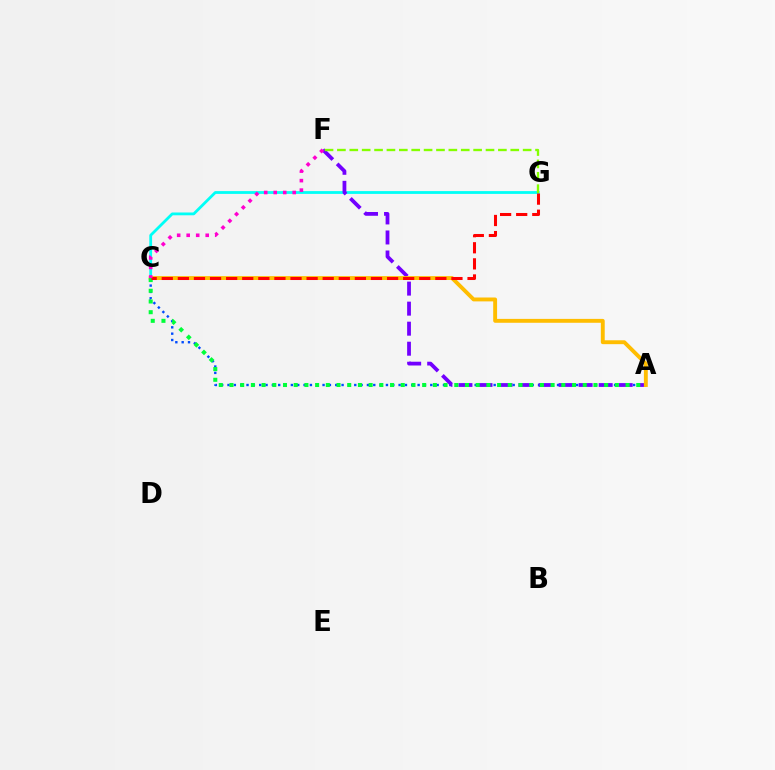{('C', 'G'): [{'color': '#00fff6', 'line_style': 'solid', 'thickness': 2.01}, {'color': '#ff0000', 'line_style': 'dashed', 'thickness': 2.19}], ('A', 'C'): [{'color': '#004bff', 'line_style': 'dotted', 'thickness': 1.72}, {'color': '#ffbd00', 'line_style': 'solid', 'thickness': 2.8}, {'color': '#00ff39', 'line_style': 'dotted', 'thickness': 2.91}], ('A', 'F'): [{'color': '#7200ff', 'line_style': 'dashed', 'thickness': 2.72}], ('F', 'G'): [{'color': '#84ff00', 'line_style': 'dashed', 'thickness': 1.68}], ('C', 'F'): [{'color': '#ff00cf', 'line_style': 'dotted', 'thickness': 2.59}]}